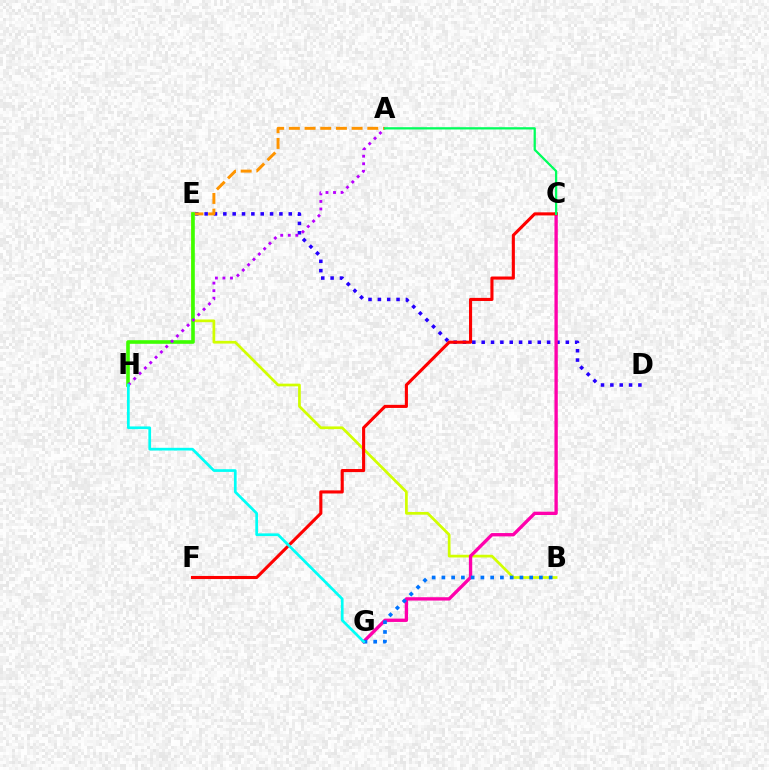{('B', 'E'): [{'color': '#d1ff00', 'line_style': 'solid', 'thickness': 1.95}], ('D', 'E'): [{'color': '#2500ff', 'line_style': 'dotted', 'thickness': 2.54}], ('A', 'E'): [{'color': '#ff9400', 'line_style': 'dashed', 'thickness': 2.13}], ('E', 'H'): [{'color': '#3dff00', 'line_style': 'solid', 'thickness': 2.6}], ('C', 'G'): [{'color': '#ff00ac', 'line_style': 'solid', 'thickness': 2.4}], ('A', 'H'): [{'color': '#b900ff', 'line_style': 'dotted', 'thickness': 2.05}], ('B', 'G'): [{'color': '#0074ff', 'line_style': 'dotted', 'thickness': 2.65}], ('C', 'F'): [{'color': '#ff0000', 'line_style': 'solid', 'thickness': 2.23}], ('A', 'C'): [{'color': '#00ff5c', 'line_style': 'solid', 'thickness': 1.63}], ('G', 'H'): [{'color': '#00fff6', 'line_style': 'solid', 'thickness': 1.95}]}